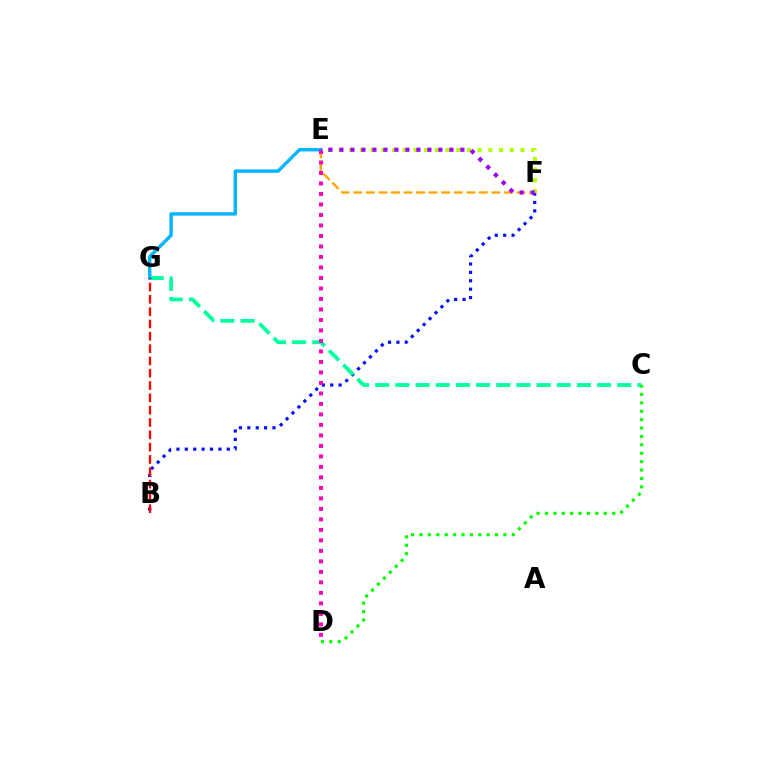{('B', 'F'): [{'color': '#0010ff', 'line_style': 'dotted', 'thickness': 2.28}], ('E', 'F'): [{'color': '#ffa500', 'line_style': 'dashed', 'thickness': 1.71}, {'color': '#b3ff00', 'line_style': 'dotted', 'thickness': 2.91}, {'color': '#9b00ff', 'line_style': 'dotted', 'thickness': 2.99}], ('C', 'G'): [{'color': '#00ff9d', 'line_style': 'dashed', 'thickness': 2.74}], ('E', 'G'): [{'color': '#00b5ff', 'line_style': 'solid', 'thickness': 2.45}], ('D', 'E'): [{'color': '#ff00bd', 'line_style': 'dotted', 'thickness': 2.85}], ('B', 'G'): [{'color': '#ff0000', 'line_style': 'dashed', 'thickness': 1.67}], ('C', 'D'): [{'color': '#08ff00', 'line_style': 'dotted', 'thickness': 2.28}]}